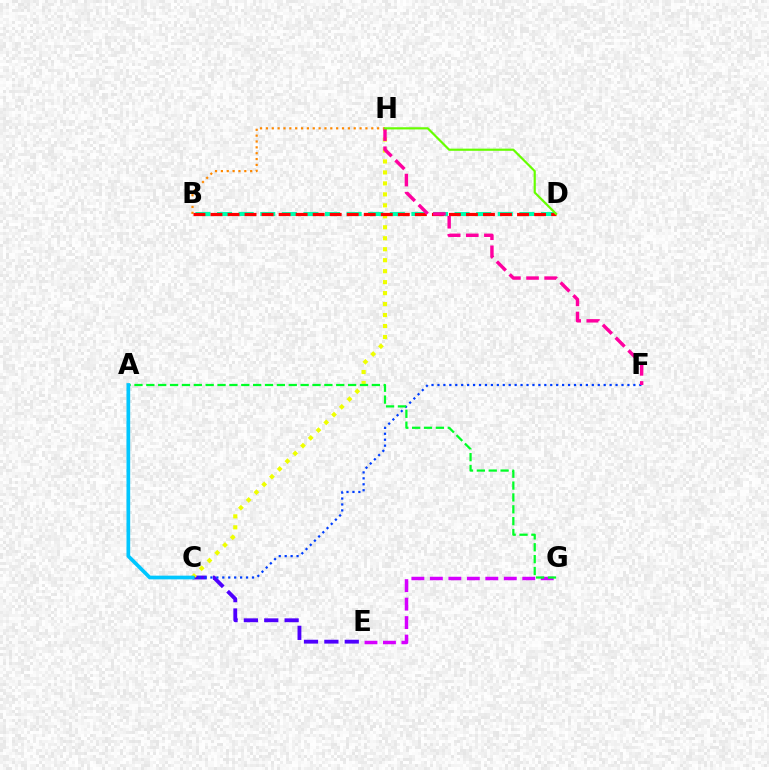{('C', 'E'): [{'color': '#4f00ff', 'line_style': 'dashed', 'thickness': 2.77}], ('B', 'H'): [{'color': '#ff8800', 'line_style': 'dotted', 'thickness': 1.59}], ('C', 'H'): [{'color': '#eeff00', 'line_style': 'dotted', 'thickness': 2.98}], ('C', 'F'): [{'color': '#003fff', 'line_style': 'dotted', 'thickness': 1.61}], ('E', 'G'): [{'color': '#d600ff', 'line_style': 'dashed', 'thickness': 2.51}], ('B', 'D'): [{'color': '#00ffaf', 'line_style': 'dashed', 'thickness': 2.93}, {'color': '#ff0000', 'line_style': 'dashed', 'thickness': 2.31}], ('F', 'H'): [{'color': '#ff00a0', 'line_style': 'dashed', 'thickness': 2.46}], ('D', 'H'): [{'color': '#66ff00', 'line_style': 'solid', 'thickness': 1.57}], ('A', 'G'): [{'color': '#00ff27', 'line_style': 'dashed', 'thickness': 1.61}], ('A', 'C'): [{'color': '#00c7ff', 'line_style': 'solid', 'thickness': 2.66}]}